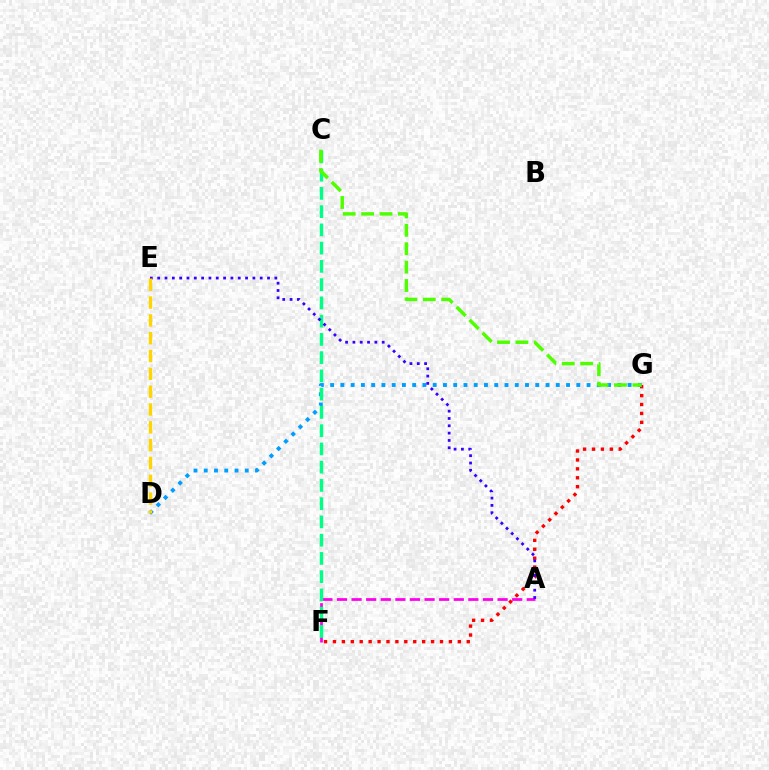{('F', 'G'): [{'color': '#ff0000', 'line_style': 'dotted', 'thickness': 2.42}], ('A', 'F'): [{'color': '#ff00ed', 'line_style': 'dashed', 'thickness': 1.98}], ('D', 'G'): [{'color': '#009eff', 'line_style': 'dotted', 'thickness': 2.79}], ('C', 'F'): [{'color': '#00ff86', 'line_style': 'dashed', 'thickness': 2.48}], ('A', 'E'): [{'color': '#3700ff', 'line_style': 'dotted', 'thickness': 1.99}], ('D', 'E'): [{'color': '#ffd500', 'line_style': 'dashed', 'thickness': 2.42}], ('C', 'G'): [{'color': '#4fff00', 'line_style': 'dashed', 'thickness': 2.5}]}